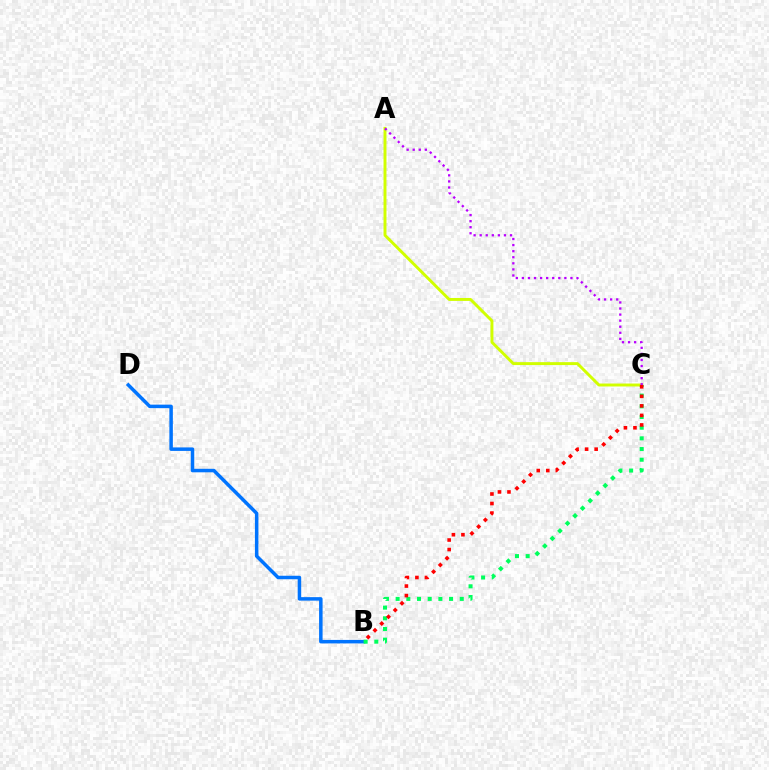{('B', 'D'): [{'color': '#0074ff', 'line_style': 'solid', 'thickness': 2.52}], ('B', 'C'): [{'color': '#00ff5c', 'line_style': 'dotted', 'thickness': 2.9}, {'color': '#ff0000', 'line_style': 'dotted', 'thickness': 2.59}], ('A', 'C'): [{'color': '#d1ff00', 'line_style': 'solid', 'thickness': 2.12}, {'color': '#b900ff', 'line_style': 'dotted', 'thickness': 1.65}]}